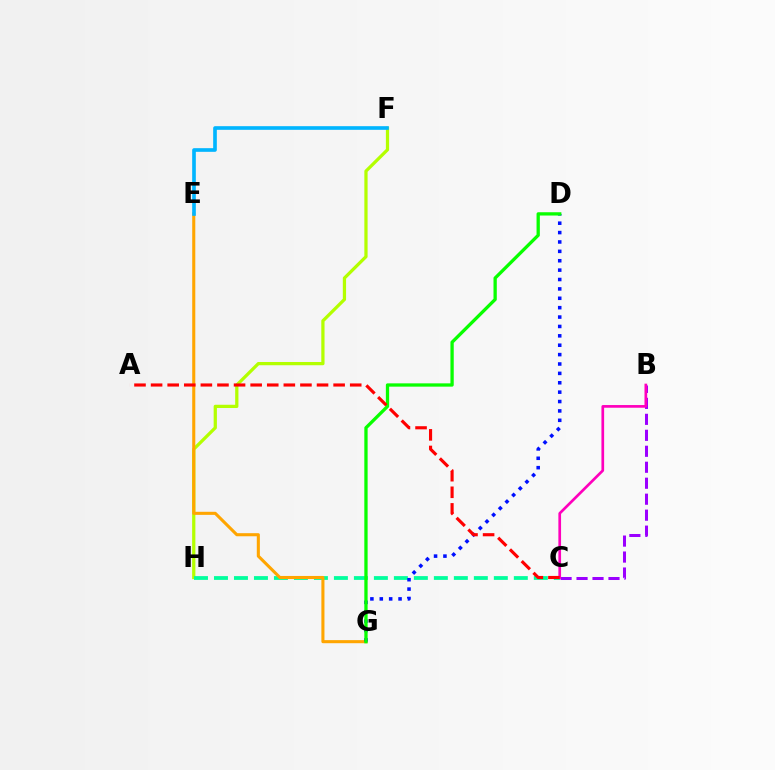{('B', 'C'): [{'color': '#9b00ff', 'line_style': 'dashed', 'thickness': 2.17}, {'color': '#ff00bd', 'line_style': 'solid', 'thickness': 1.93}], ('F', 'H'): [{'color': '#b3ff00', 'line_style': 'solid', 'thickness': 2.34}], ('C', 'H'): [{'color': '#00ff9d', 'line_style': 'dashed', 'thickness': 2.72}], ('E', 'G'): [{'color': '#ffa500', 'line_style': 'solid', 'thickness': 2.22}], ('D', 'G'): [{'color': '#0010ff', 'line_style': 'dotted', 'thickness': 2.55}, {'color': '#08ff00', 'line_style': 'solid', 'thickness': 2.37}], ('E', 'F'): [{'color': '#00b5ff', 'line_style': 'solid', 'thickness': 2.63}], ('A', 'C'): [{'color': '#ff0000', 'line_style': 'dashed', 'thickness': 2.25}]}